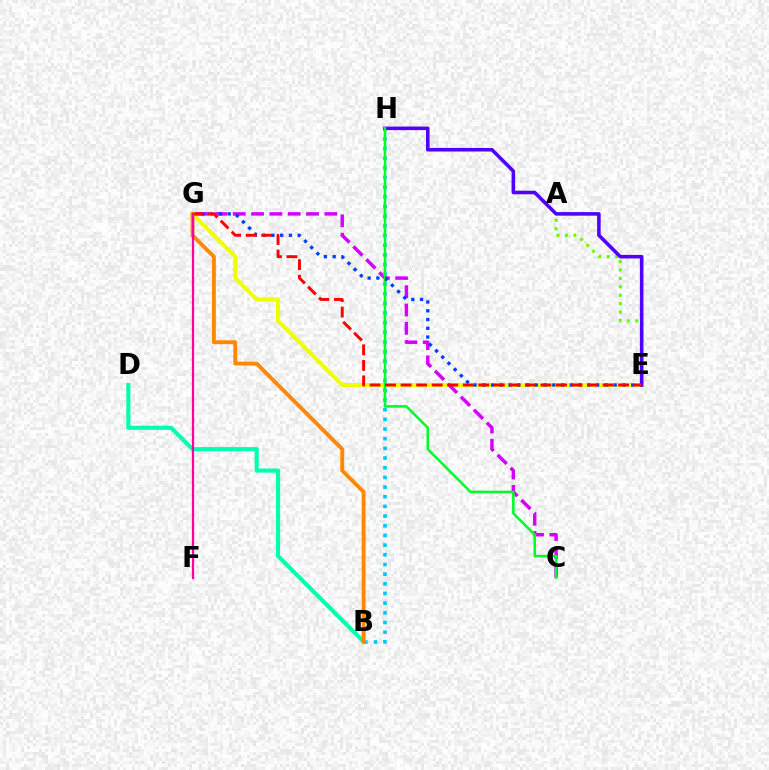{('A', 'E'): [{'color': '#66ff00', 'line_style': 'dotted', 'thickness': 2.29}], ('E', 'G'): [{'color': '#eeff00', 'line_style': 'solid', 'thickness': 2.93}, {'color': '#003fff', 'line_style': 'dotted', 'thickness': 2.38}, {'color': '#ff0000', 'line_style': 'dashed', 'thickness': 2.11}], ('C', 'G'): [{'color': '#d600ff', 'line_style': 'dashed', 'thickness': 2.49}], ('B', 'H'): [{'color': '#00c7ff', 'line_style': 'dotted', 'thickness': 2.63}], ('E', 'H'): [{'color': '#4f00ff', 'line_style': 'solid', 'thickness': 2.57}], ('C', 'H'): [{'color': '#00ff27', 'line_style': 'solid', 'thickness': 1.84}], ('B', 'D'): [{'color': '#00ffaf', 'line_style': 'solid', 'thickness': 2.97}], ('B', 'G'): [{'color': '#ff8800', 'line_style': 'solid', 'thickness': 2.79}], ('F', 'G'): [{'color': '#ff00a0', 'line_style': 'solid', 'thickness': 1.62}]}